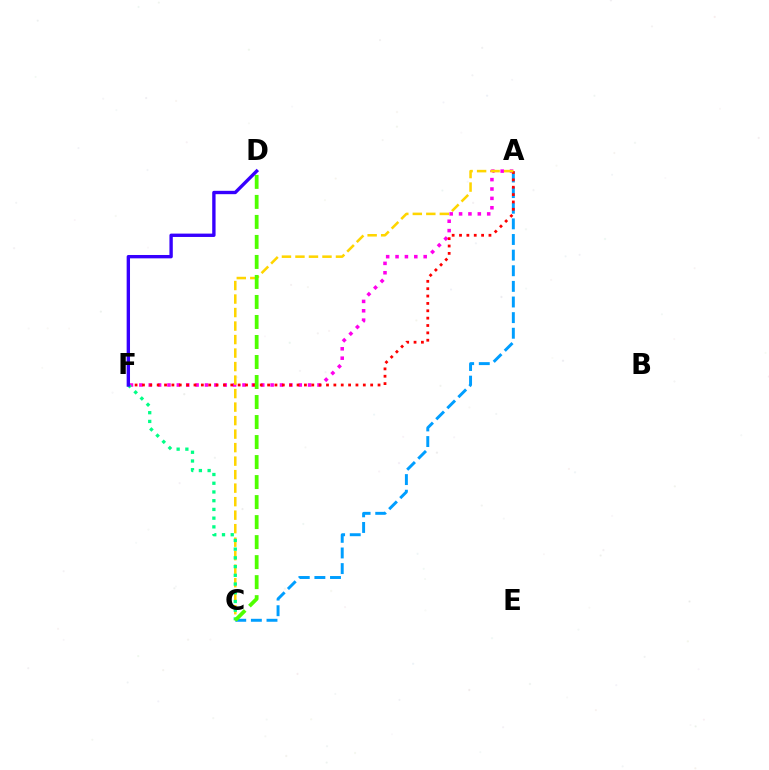{('A', 'F'): [{'color': '#ff00ed', 'line_style': 'dotted', 'thickness': 2.55}, {'color': '#ff0000', 'line_style': 'dotted', 'thickness': 2.0}], ('A', 'C'): [{'color': '#009eff', 'line_style': 'dashed', 'thickness': 2.12}, {'color': '#ffd500', 'line_style': 'dashed', 'thickness': 1.83}], ('C', 'F'): [{'color': '#00ff86', 'line_style': 'dotted', 'thickness': 2.37}], ('C', 'D'): [{'color': '#4fff00', 'line_style': 'dashed', 'thickness': 2.72}], ('D', 'F'): [{'color': '#3700ff', 'line_style': 'solid', 'thickness': 2.42}]}